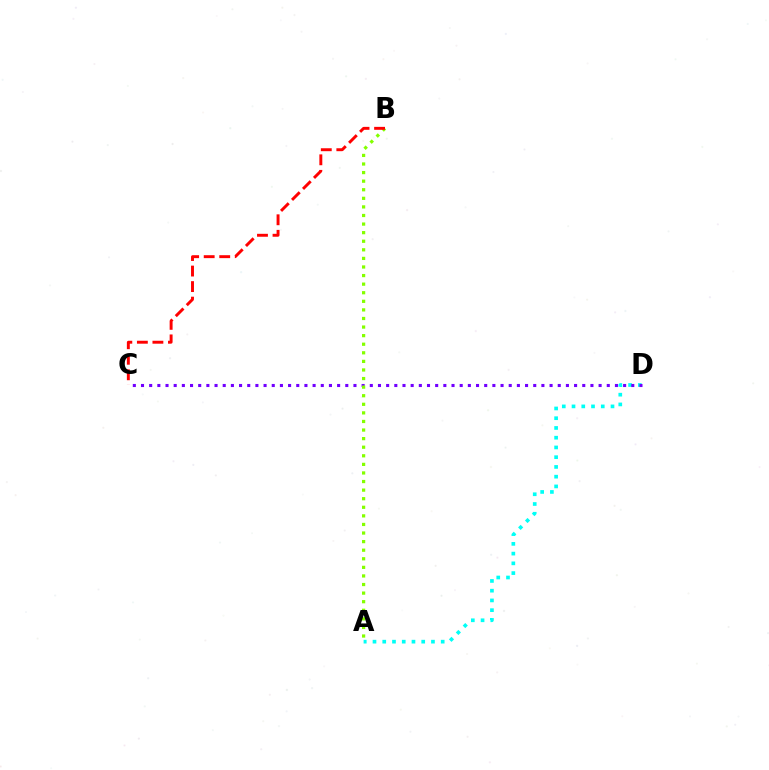{('A', 'D'): [{'color': '#00fff6', 'line_style': 'dotted', 'thickness': 2.65}], ('C', 'D'): [{'color': '#7200ff', 'line_style': 'dotted', 'thickness': 2.22}], ('A', 'B'): [{'color': '#84ff00', 'line_style': 'dotted', 'thickness': 2.33}], ('B', 'C'): [{'color': '#ff0000', 'line_style': 'dashed', 'thickness': 2.11}]}